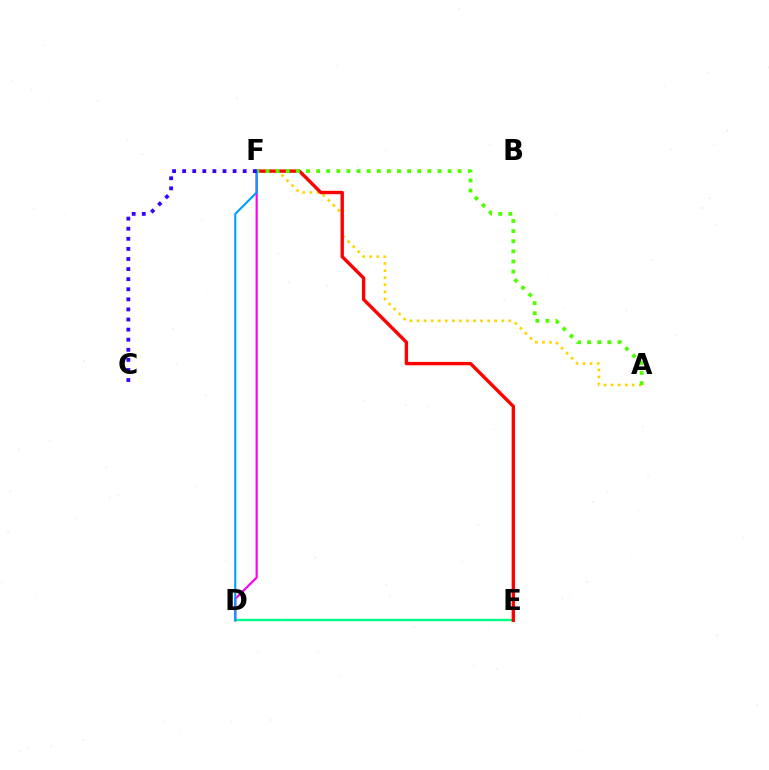{('D', 'E'): [{'color': '#00ff86', 'line_style': 'solid', 'thickness': 1.7}], ('D', 'F'): [{'color': '#ff00ed', 'line_style': 'solid', 'thickness': 1.57}, {'color': '#009eff', 'line_style': 'solid', 'thickness': 1.52}], ('A', 'F'): [{'color': '#ffd500', 'line_style': 'dotted', 'thickness': 1.92}, {'color': '#4fff00', 'line_style': 'dotted', 'thickness': 2.75}], ('E', 'F'): [{'color': '#ff0000', 'line_style': 'solid', 'thickness': 2.43}], ('C', 'F'): [{'color': '#3700ff', 'line_style': 'dotted', 'thickness': 2.74}]}